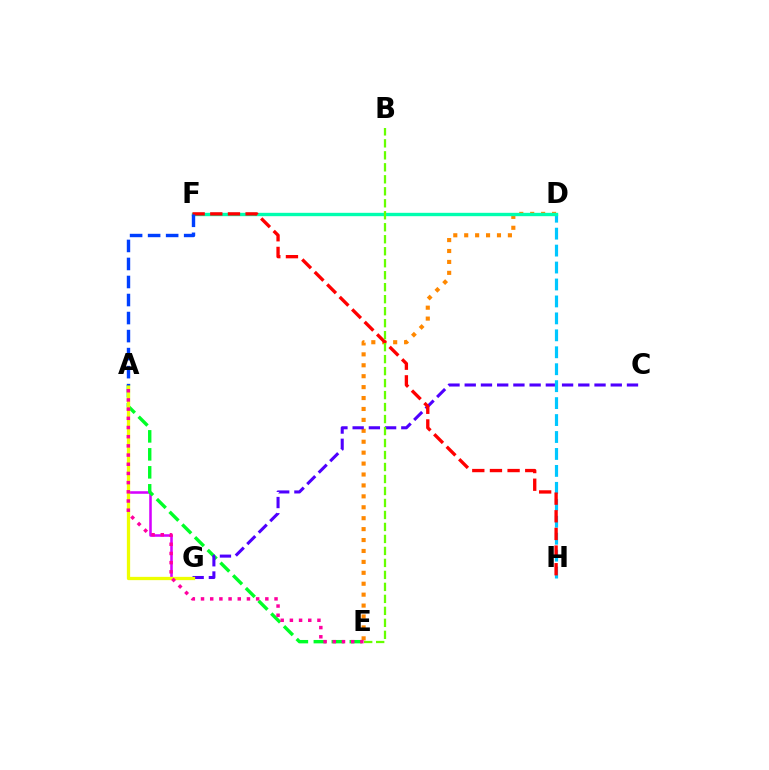{('A', 'G'): [{'color': '#d600ff', 'line_style': 'solid', 'thickness': 1.84}, {'color': '#eeff00', 'line_style': 'solid', 'thickness': 2.36}], ('A', 'E'): [{'color': '#00ff27', 'line_style': 'dashed', 'thickness': 2.44}, {'color': '#ff00a0', 'line_style': 'dotted', 'thickness': 2.5}], ('D', 'E'): [{'color': '#ff8800', 'line_style': 'dotted', 'thickness': 2.97}], ('C', 'G'): [{'color': '#4f00ff', 'line_style': 'dashed', 'thickness': 2.2}], ('D', 'H'): [{'color': '#00c7ff', 'line_style': 'dashed', 'thickness': 2.3}], ('D', 'F'): [{'color': '#00ffaf', 'line_style': 'solid', 'thickness': 2.43}], ('F', 'H'): [{'color': '#ff0000', 'line_style': 'dashed', 'thickness': 2.4}], ('A', 'F'): [{'color': '#003fff', 'line_style': 'dashed', 'thickness': 2.45}], ('B', 'E'): [{'color': '#66ff00', 'line_style': 'dashed', 'thickness': 1.63}]}